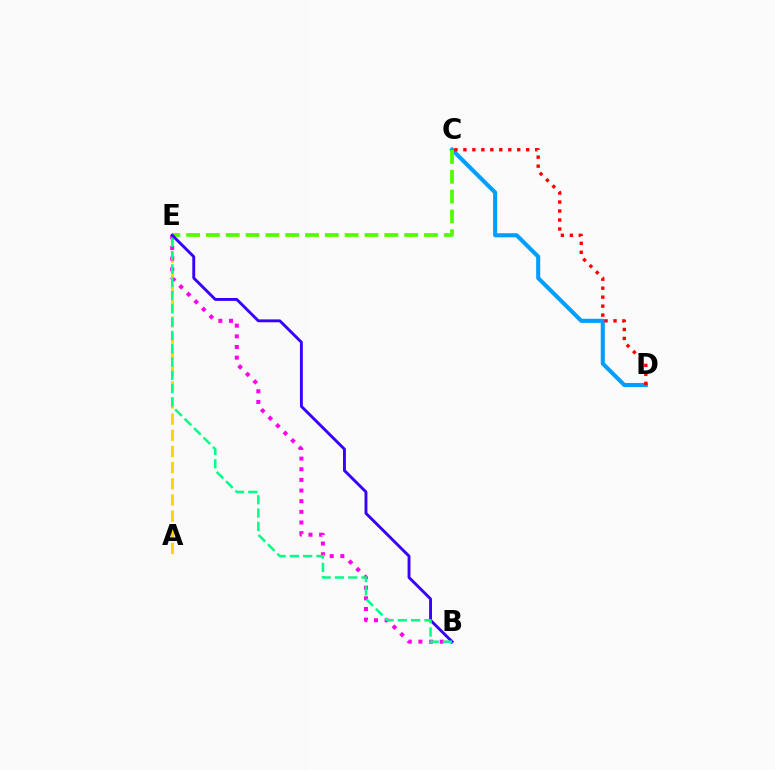{('A', 'E'): [{'color': '#ffd500', 'line_style': 'dashed', 'thickness': 2.2}], ('C', 'D'): [{'color': '#009eff', 'line_style': 'solid', 'thickness': 2.94}, {'color': '#ff0000', 'line_style': 'dotted', 'thickness': 2.44}], ('C', 'E'): [{'color': '#4fff00', 'line_style': 'dashed', 'thickness': 2.69}], ('B', 'E'): [{'color': '#ff00ed', 'line_style': 'dotted', 'thickness': 2.89}, {'color': '#3700ff', 'line_style': 'solid', 'thickness': 2.07}, {'color': '#00ff86', 'line_style': 'dashed', 'thickness': 1.81}]}